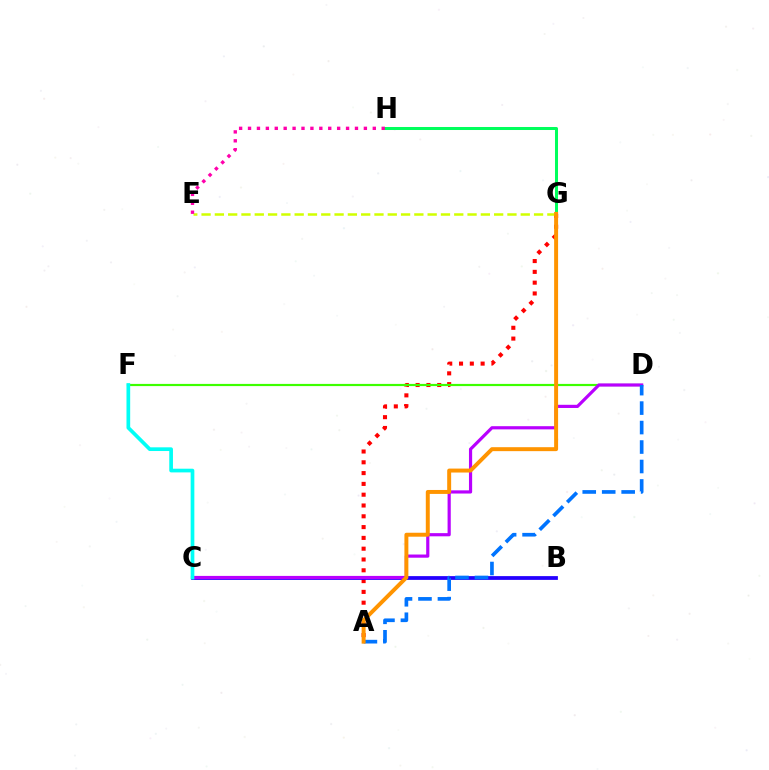{('A', 'G'): [{'color': '#ff0000', 'line_style': 'dotted', 'thickness': 2.93}, {'color': '#ff9400', 'line_style': 'solid', 'thickness': 2.85}], ('B', 'C'): [{'color': '#2500ff', 'line_style': 'solid', 'thickness': 2.72}], ('D', 'F'): [{'color': '#3dff00', 'line_style': 'solid', 'thickness': 1.58}], ('C', 'D'): [{'color': '#b900ff', 'line_style': 'solid', 'thickness': 2.29}], ('A', 'D'): [{'color': '#0074ff', 'line_style': 'dashed', 'thickness': 2.64}], ('G', 'H'): [{'color': '#00ff5c', 'line_style': 'solid', 'thickness': 2.17}], ('C', 'F'): [{'color': '#00fff6', 'line_style': 'solid', 'thickness': 2.66}], ('E', 'G'): [{'color': '#d1ff00', 'line_style': 'dashed', 'thickness': 1.81}], ('E', 'H'): [{'color': '#ff00ac', 'line_style': 'dotted', 'thickness': 2.42}]}